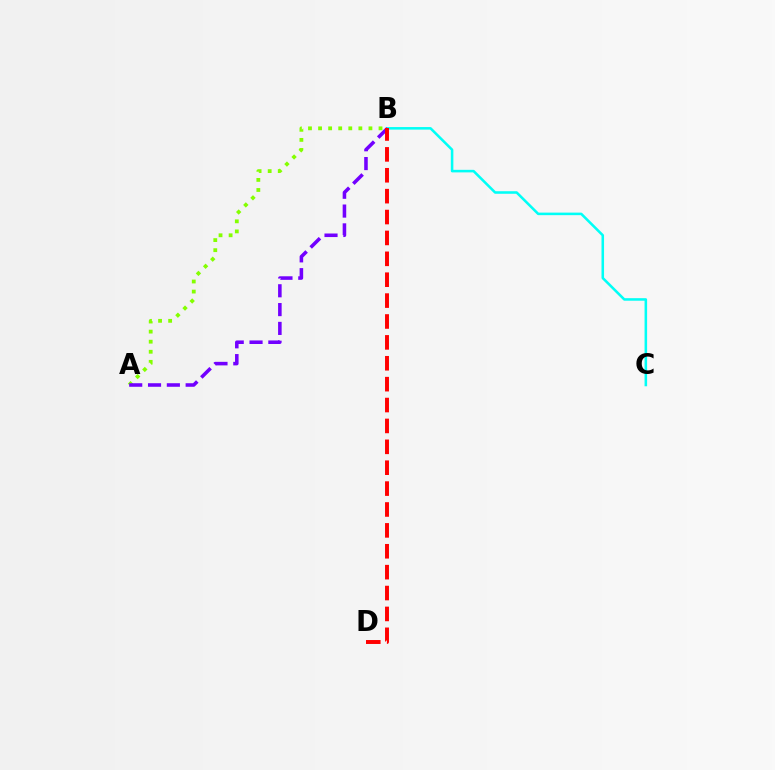{('B', 'C'): [{'color': '#00fff6', 'line_style': 'solid', 'thickness': 1.84}], ('A', 'B'): [{'color': '#84ff00', 'line_style': 'dotted', 'thickness': 2.74}, {'color': '#7200ff', 'line_style': 'dashed', 'thickness': 2.56}], ('B', 'D'): [{'color': '#ff0000', 'line_style': 'dashed', 'thickness': 2.84}]}